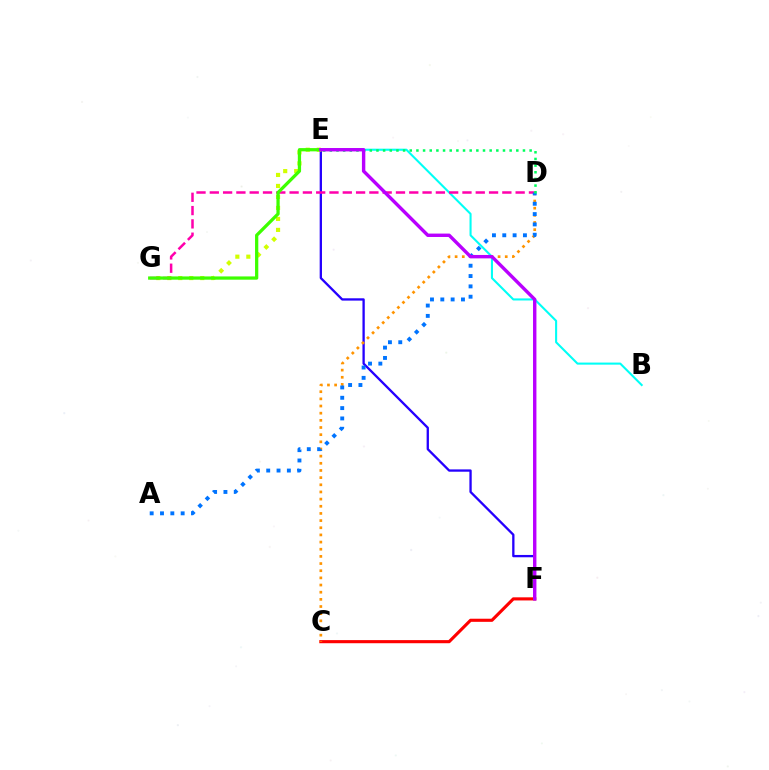{('E', 'F'): [{'color': '#2500ff', 'line_style': 'solid', 'thickness': 1.67}, {'color': '#b900ff', 'line_style': 'solid', 'thickness': 2.45}], ('B', 'E'): [{'color': '#00fff6', 'line_style': 'solid', 'thickness': 1.5}], ('E', 'G'): [{'color': '#d1ff00', 'line_style': 'dotted', 'thickness': 2.99}, {'color': '#3dff00', 'line_style': 'solid', 'thickness': 2.34}], ('D', 'G'): [{'color': '#ff00ac', 'line_style': 'dashed', 'thickness': 1.81}], ('C', 'F'): [{'color': '#ff0000', 'line_style': 'solid', 'thickness': 2.24}], ('C', 'D'): [{'color': '#ff9400', 'line_style': 'dotted', 'thickness': 1.95}], ('A', 'D'): [{'color': '#0074ff', 'line_style': 'dotted', 'thickness': 2.81}], ('D', 'E'): [{'color': '#00ff5c', 'line_style': 'dotted', 'thickness': 1.81}]}